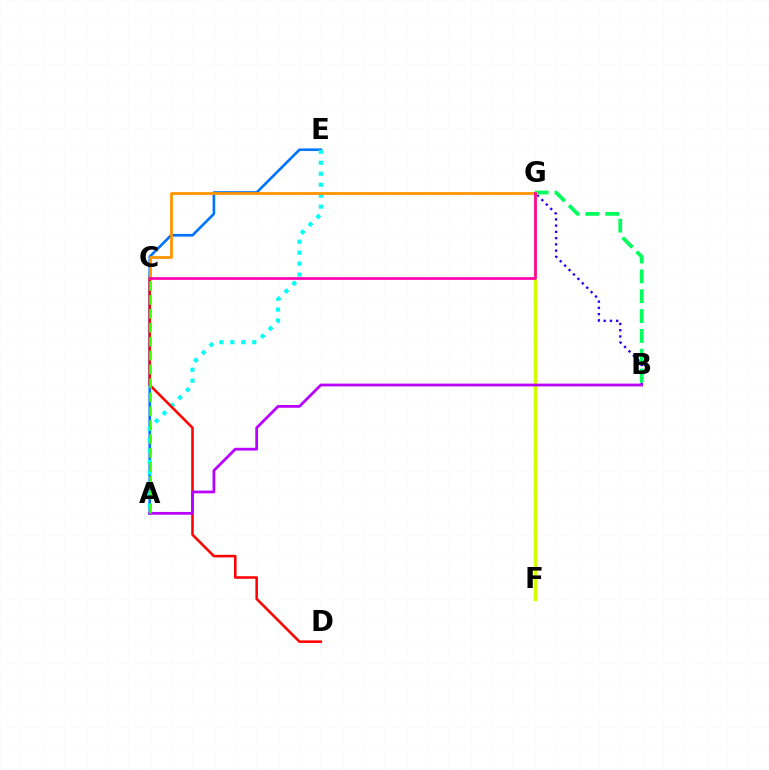{('B', 'G'): [{'color': '#2500ff', 'line_style': 'dotted', 'thickness': 1.7}, {'color': '#00ff5c', 'line_style': 'dashed', 'thickness': 2.7}], ('A', 'E'): [{'color': '#0074ff', 'line_style': 'solid', 'thickness': 1.9}, {'color': '#00fff6', 'line_style': 'dotted', 'thickness': 2.98}], ('F', 'G'): [{'color': '#d1ff00', 'line_style': 'solid', 'thickness': 2.48}], ('C', 'D'): [{'color': '#ff0000', 'line_style': 'solid', 'thickness': 1.84}], ('C', 'G'): [{'color': '#ff9400', 'line_style': 'solid', 'thickness': 2.0}, {'color': '#ff00ac', 'line_style': 'solid', 'thickness': 1.95}], ('A', 'B'): [{'color': '#b900ff', 'line_style': 'solid', 'thickness': 1.99}], ('A', 'C'): [{'color': '#3dff00', 'line_style': 'dashed', 'thickness': 1.89}]}